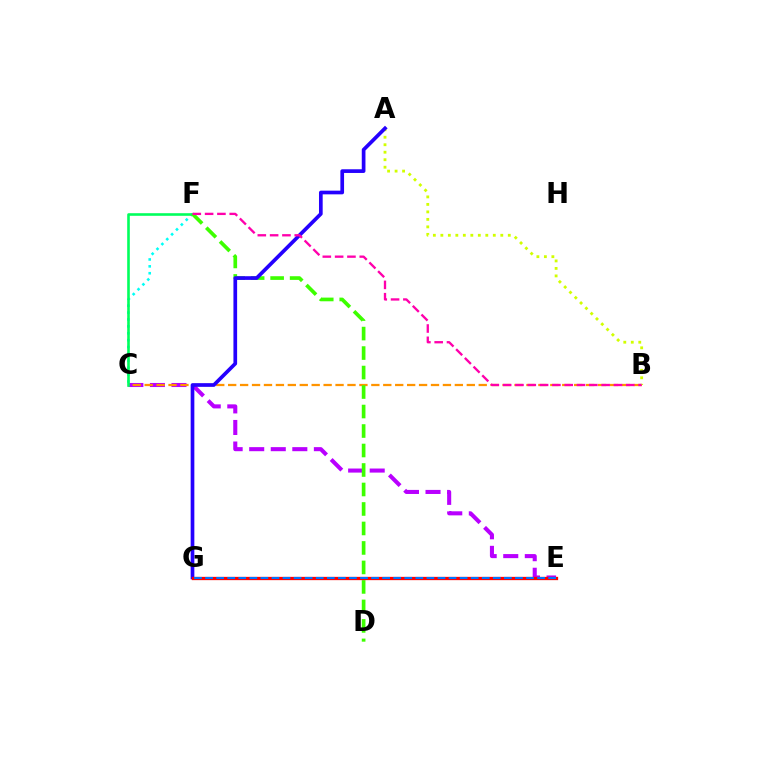{('C', 'E'): [{'color': '#b900ff', 'line_style': 'dashed', 'thickness': 2.93}], ('B', 'C'): [{'color': '#ff9400', 'line_style': 'dashed', 'thickness': 1.62}], ('A', 'B'): [{'color': '#d1ff00', 'line_style': 'dotted', 'thickness': 2.04}], ('C', 'F'): [{'color': '#00fff6', 'line_style': 'dotted', 'thickness': 1.87}, {'color': '#00ff5c', 'line_style': 'solid', 'thickness': 1.88}], ('D', 'F'): [{'color': '#3dff00', 'line_style': 'dashed', 'thickness': 2.65}], ('A', 'G'): [{'color': '#2500ff', 'line_style': 'solid', 'thickness': 2.66}], ('E', 'G'): [{'color': '#ff0000', 'line_style': 'solid', 'thickness': 2.36}, {'color': '#0074ff', 'line_style': 'dashed', 'thickness': 1.5}], ('B', 'F'): [{'color': '#ff00ac', 'line_style': 'dashed', 'thickness': 1.67}]}